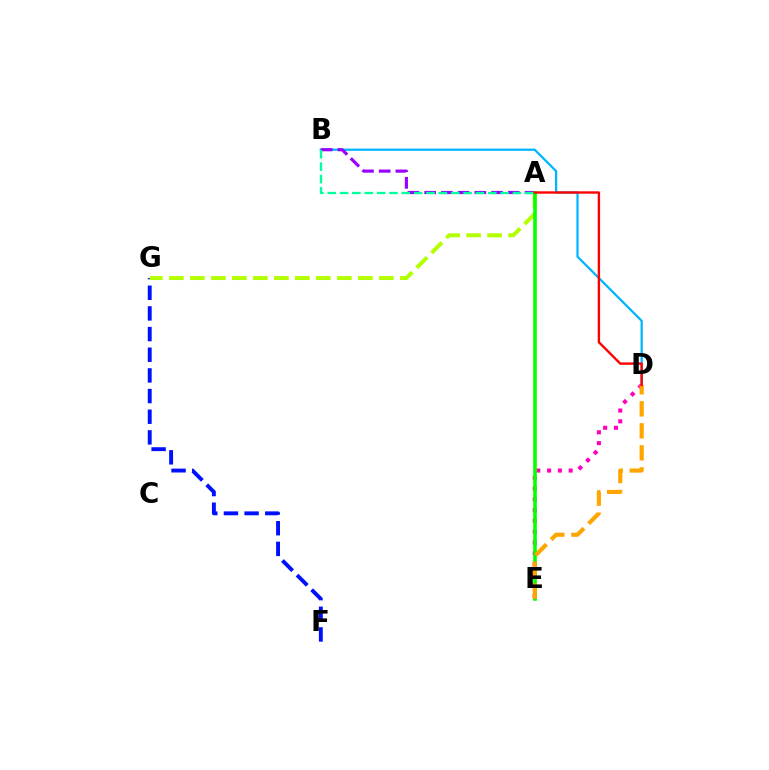{('F', 'G'): [{'color': '#0010ff', 'line_style': 'dashed', 'thickness': 2.81}], ('B', 'D'): [{'color': '#00b5ff', 'line_style': 'solid', 'thickness': 1.62}], ('A', 'G'): [{'color': '#b3ff00', 'line_style': 'dashed', 'thickness': 2.85}], ('D', 'E'): [{'color': '#ff00bd', 'line_style': 'dotted', 'thickness': 2.93}, {'color': '#ffa500', 'line_style': 'dashed', 'thickness': 2.99}], ('A', 'B'): [{'color': '#9b00ff', 'line_style': 'dashed', 'thickness': 2.27}, {'color': '#00ff9d', 'line_style': 'dashed', 'thickness': 1.68}], ('A', 'E'): [{'color': '#08ff00', 'line_style': 'solid', 'thickness': 2.6}], ('A', 'D'): [{'color': '#ff0000', 'line_style': 'solid', 'thickness': 1.72}]}